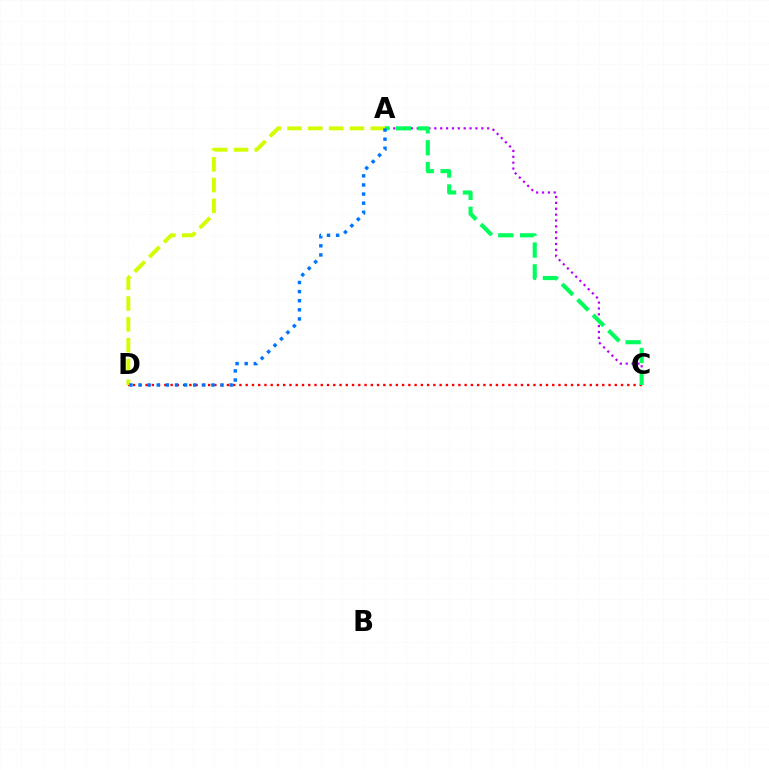{('A', 'C'): [{'color': '#b900ff', 'line_style': 'dotted', 'thickness': 1.6}, {'color': '#00ff5c', 'line_style': 'dashed', 'thickness': 2.97}], ('C', 'D'): [{'color': '#ff0000', 'line_style': 'dotted', 'thickness': 1.7}], ('A', 'D'): [{'color': '#d1ff00', 'line_style': 'dashed', 'thickness': 2.83}, {'color': '#0074ff', 'line_style': 'dotted', 'thickness': 2.48}]}